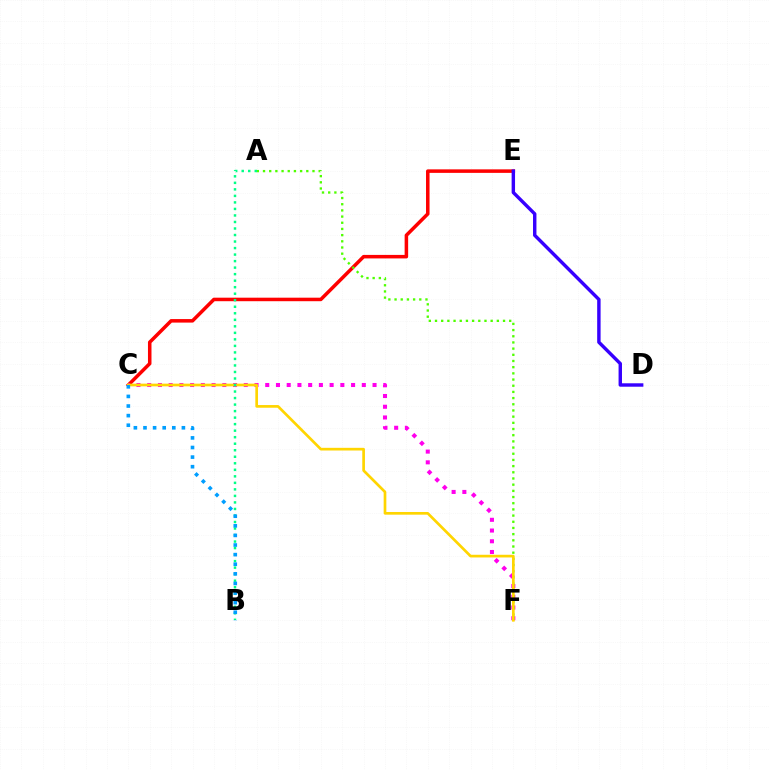{('C', 'E'): [{'color': '#ff0000', 'line_style': 'solid', 'thickness': 2.54}], ('C', 'F'): [{'color': '#ff00ed', 'line_style': 'dotted', 'thickness': 2.92}, {'color': '#ffd500', 'line_style': 'solid', 'thickness': 1.93}], ('A', 'F'): [{'color': '#4fff00', 'line_style': 'dotted', 'thickness': 1.68}], ('A', 'B'): [{'color': '#00ff86', 'line_style': 'dotted', 'thickness': 1.77}], ('D', 'E'): [{'color': '#3700ff', 'line_style': 'solid', 'thickness': 2.46}], ('B', 'C'): [{'color': '#009eff', 'line_style': 'dotted', 'thickness': 2.61}]}